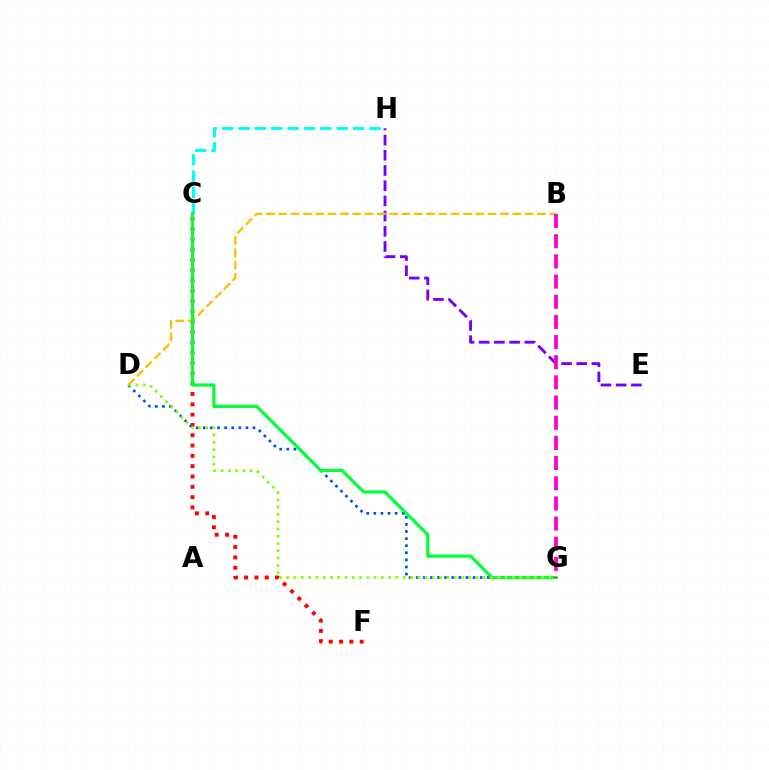{('E', 'H'): [{'color': '#7200ff', 'line_style': 'dashed', 'thickness': 2.07}], ('C', 'F'): [{'color': '#ff0000', 'line_style': 'dotted', 'thickness': 2.8}], ('C', 'H'): [{'color': '#00fff6', 'line_style': 'dashed', 'thickness': 2.22}], ('D', 'G'): [{'color': '#004bff', 'line_style': 'dotted', 'thickness': 1.93}, {'color': '#84ff00', 'line_style': 'dotted', 'thickness': 1.98}], ('B', 'D'): [{'color': '#ffbd00', 'line_style': 'dashed', 'thickness': 1.67}], ('C', 'G'): [{'color': '#00ff39', 'line_style': 'solid', 'thickness': 2.31}], ('B', 'G'): [{'color': '#ff00cf', 'line_style': 'dashed', 'thickness': 2.74}]}